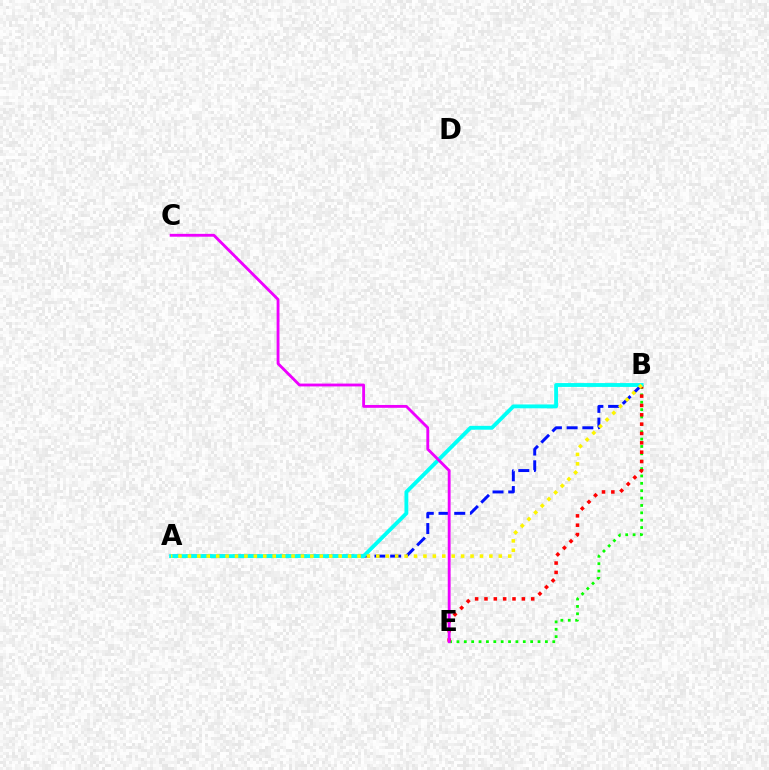{('A', 'B'): [{'color': '#0010ff', 'line_style': 'dashed', 'thickness': 2.14}, {'color': '#00fff6', 'line_style': 'solid', 'thickness': 2.78}, {'color': '#fcf500', 'line_style': 'dotted', 'thickness': 2.56}], ('B', 'E'): [{'color': '#08ff00', 'line_style': 'dotted', 'thickness': 2.0}, {'color': '#ff0000', 'line_style': 'dotted', 'thickness': 2.54}], ('C', 'E'): [{'color': '#ee00ff', 'line_style': 'solid', 'thickness': 2.05}]}